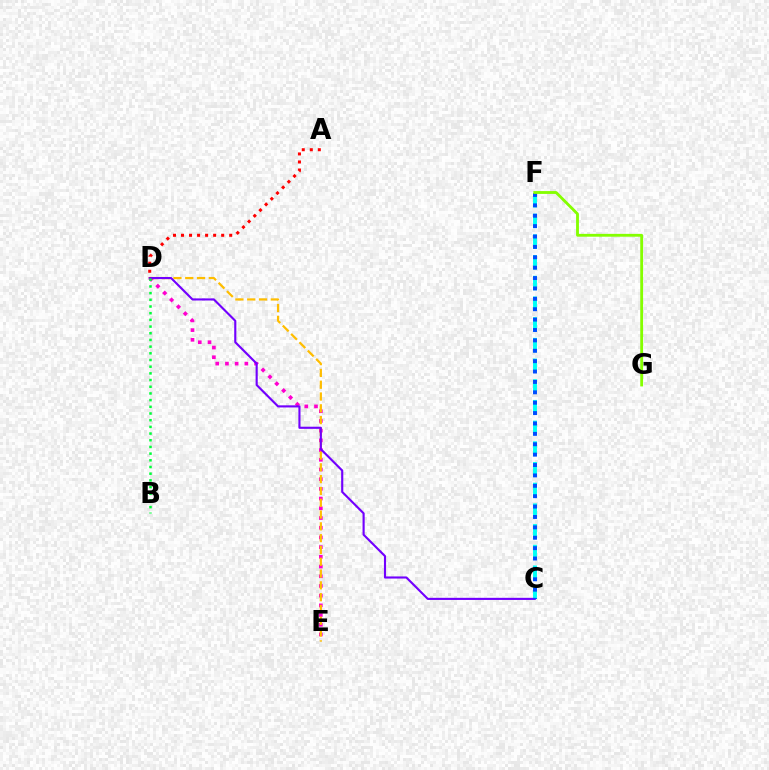{('C', 'F'): [{'color': '#00fff6', 'line_style': 'dashed', 'thickness': 2.81}, {'color': '#004bff', 'line_style': 'dotted', 'thickness': 2.82}], ('D', 'E'): [{'color': '#ff00cf', 'line_style': 'dotted', 'thickness': 2.64}, {'color': '#ffbd00', 'line_style': 'dashed', 'thickness': 1.6}], ('C', 'D'): [{'color': '#7200ff', 'line_style': 'solid', 'thickness': 1.53}], ('A', 'D'): [{'color': '#ff0000', 'line_style': 'dotted', 'thickness': 2.18}], ('B', 'D'): [{'color': '#00ff39', 'line_style': 'dotted', 'thickness': 1.82}], ('F', 'G'): [{'color': '#84ff00', 'line_style': 'solid', 'thickness': 2.04}]}